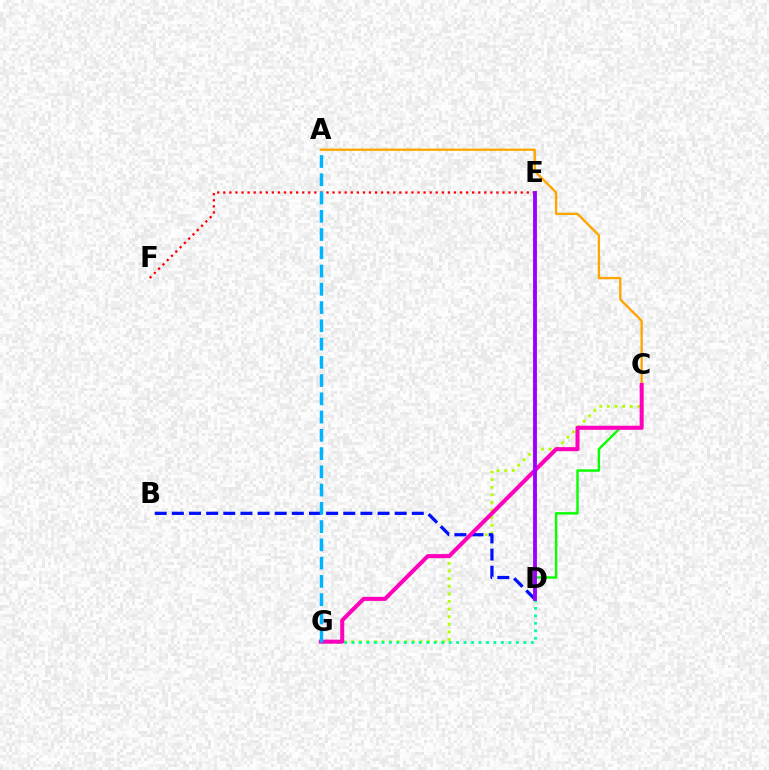{('C', 'G'): [{'color': '#b3ff00', 'line_style': 'dotted', 'thickness': 2.07}, {'color': '#ff00bd', 'line_style': 'solid', 'thickness': 2.91}], ('B', 'D'): [{'color': '#0010ff', 'line_style': 'dashed', 'thickness': 2.33}], ('A', 'C'): [{'color': '#ffa500', 'line_style': 'solid', 'thickness': 1.68}], ('E', 'F'): [{'color': '#ff0000', 'line_style': 'dotted', 'thickness': 1.65}], ('D', 'G'): [{'color': '#00ff9d', 'line_style': 'dotted', 'thickness': 2.03}], ('C', 'D'): [{'color': '#08ff00', 'line_style': 'solid', 'thickness': 1.74}], ('A', 'G'): [{'color': '#00b5ff', 'line_style': 'dashed', 'thickness': 2.48}], ('D', 'E'): [{'color': '#9b00ff', 'line_style': 'solid', 'thickness': 2.77}]}